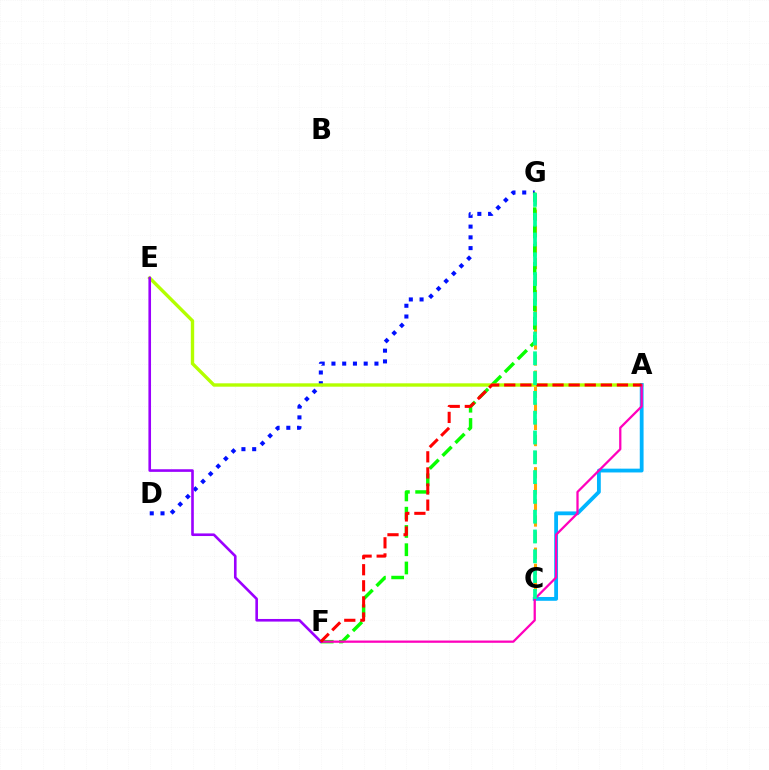{('C', 'G'): [{'color': '#ffa500', 'line_style': 'dashed', 'thickness': 2.19}, {'color': '#00ff9d', 'line_style': 'dashed', 'thickness': 2.69}], ('D', 'G'): [{'color': '#0010ff', 'line_style': 'dotted', 'thickness': 2.92}], ('F', 'G'): [{'color': '#08ff00', 'line_style': 'dashed', 'thickness': 2.48}], ('A', 'E'): [{'color': '#b3ff00', 'line_style': 'solid', 'thickness': 2.43}], ('A', 'C'): [{'color': '#00b5ff', 'line_style': 'solid', 'thickness': 2.74}], ('A', 'F'): [{'color': '#ff00bd', 'line_style': 'solid', 'thickness': 1.63}, {'color': '#ff0000', 'line_style': 'dashed', 'thickness': 2.19}], ('E', 'F'): [{'color': '#9b00ff', 'line_style': 'solid', 'thickness': 1.88}]}